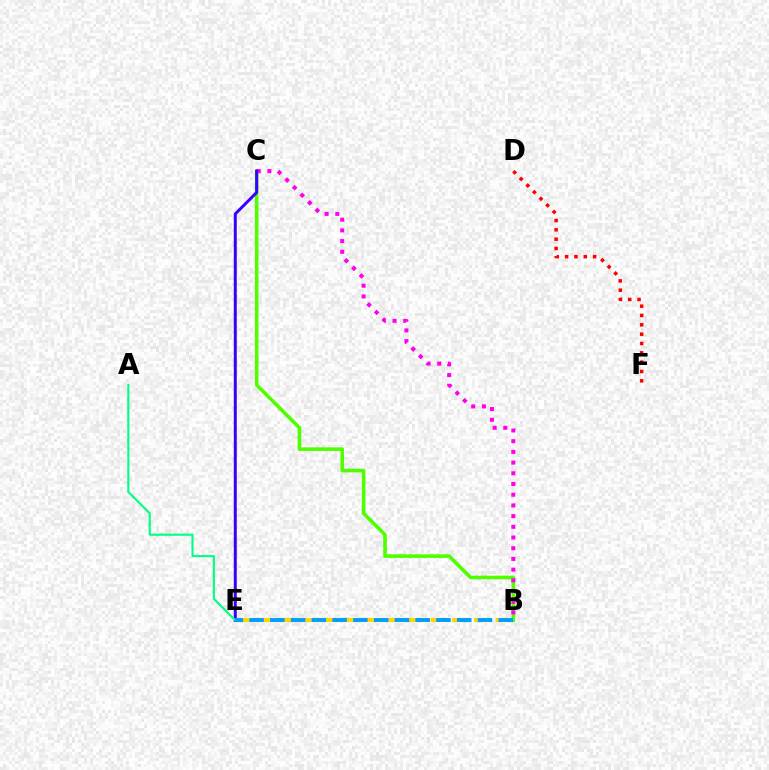{('D', 'F'): [{'color': '#ff0000', 'line_style': 'dotted', 'thickness': 2.54}], ('B', 'E'): [{'color': '#ffd500', 'line_style': 'dashed', 'thickness': 2.95}, {'color': '#009eff', 'line_style': 'dashed', 'thickness': 2.82}], ('B', 'C'): [{'color': '#4fff00', 'line_style': 'solid', 'thickness': 2.59}, {'color': '#ff00ed', 'line_style': 'dotted', 'thickness': 2.91}], ('C', 'E'): [{'color': '#3700ff', 'line_style': 'solid', 'thickness': 2.15}], ('A', 'E'): [{'color': '#00ff86', 'line_style': 'solid', 'thickness': 1.52}]}